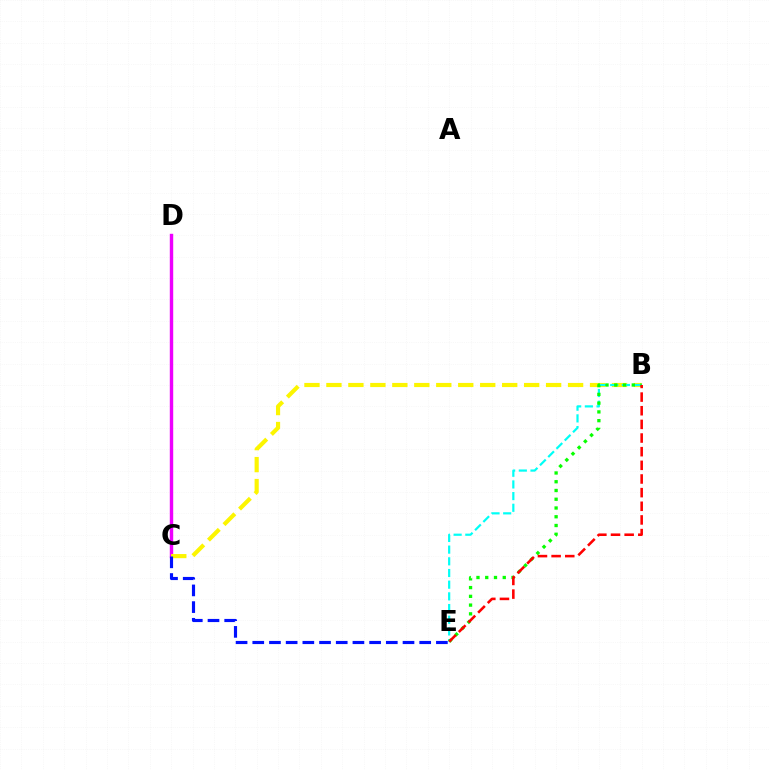{('C', 'D'): [{'color': '#ee00ff', 'line_style': 'solid', 'thickness': 2.46}], ('B', 'C'): [{'color': '#fcf500', 'line_style': 'dashed', 'thickness': 2.98}], ('B', 'E'): [{'color': '#00fff6', 'line_style': 'dashed', 'thickness': 1.59}, {'color': '#08ff00', 'line_style': 'dotted', 'thickness': 2.38}, {'color': '#ff0000', 'line_style': 'dashed', 'thickness': 1.85}], ('C', 'E'): [{'color': '#0010ff', 'line_style': 'dashed', 'thickness': 2.27}]}